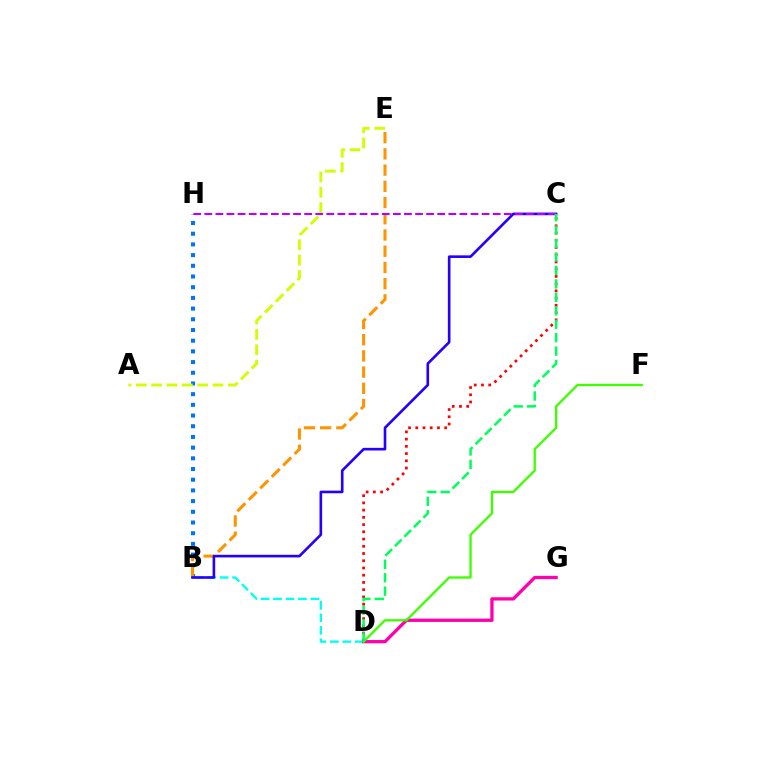{('B', 'D'): [{'color': '#00fff6', 'line_style': 'dashed', 'thickness': 1.69}], ('B', 'H'): [{'color': '#0074ff', 'line_style': 'dotted', 'thickness': 2.91}], ('B', 'E'): [{'color': '#ff9400', 'line_style': 'dashed', 'thickness': 2.2}], ('B', 'C'): [{'color': '#2500ff', 'line_style': 'solid', 'thickness': 1.89}], ('C', 'H'): [{'color': '#b900ff', 'line_style': 'dashed', 'thickness': 1.51}], ('C', 'D'): [{'color': '#ff0000', 'line_style': 'dotted', 'thickness': 1.97}, {'color': '#00ff5c', 'line_style': 'dashed', 'thickness': 1.83}], ('D', 'G'): [{'color': '#ff00ac', 'line_style': 'solid', 'thickness': 2.37}], ('D', 'F'): [{'color': '#3dff00', 'line_style': 'solid', 'thickness': 1.67}], ('A', 'E'): [{'color': '#d1ff00', 'line_style': 'dashed', 'thickness': 2.08}]}